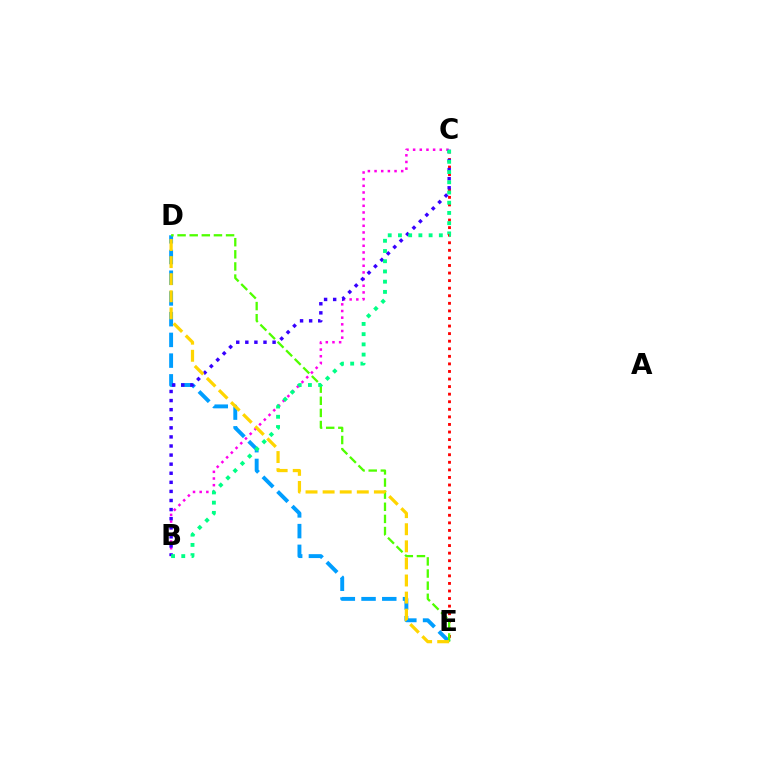{('D', 'E'): [{'color': '#009eff', 'line_style': 'dashed', 'thickness': 2.82}, {'color': '#4fff00', 'line_style': 'dashed', 'thickness': 1.65}, {'color': '#ffd500', 'line_style': 'dashed', 'thickness': 2.32}], ('B', 'C'): [{'color': '#ff00ed', 'line_style': 'dotted', 'thickness': 1.81}, {'color': '#3700ff', 'line_style': 'dotted', 'thickness': 2.47}, {'color': '#00ff86', 'line_style': 'dotted', 'thickness': 2.78}], ('C', 'E'): [{'color': '#ff0000', 'line_style': 'dotted', 'thickness': 2.06}]}